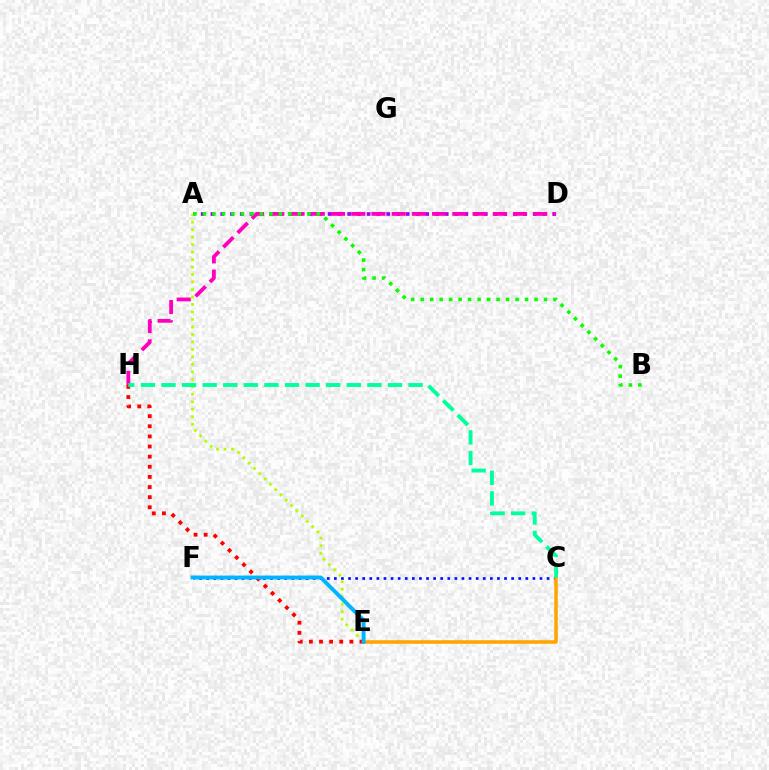{('A', 'D'): [{'color': '#9b00ff', 'line_style': 'dotted', 'thickness': 2.65}], ('A', 'E'): [{'color': '#b3ff00', 'line_style': 'dotted', 'thickness': 2.03}], ('C', 'F'): [{'color': '#0010ff', 'line_style': 'dotted', 'thickness': 1.93}], ('D', 'H'): [{'color': '#ff00bd', 'line_style': 'dashed', 'thickness': 2.75}], ('C', 'E'): [{'color': '#ffa500', 'line_style': 'solid', 'thickness': 2.55}], ('A', 'B'): [{'color': '#08ff00', 'line_style': 'dotted', 'thickness': 2.58}], ('E', 'H'): [{'color': '#ff0000', 'line_style': 'dotted', 'thickness': 2.75}], ('E', 'F'): [{'color': '#00b5ff', 'line_style': 'solid', 'thickness': 2.8}], ('C', 'H'): [{'color': '#00ff9d', 'line_style': 'dashed', 'thickness': 2.8}]}